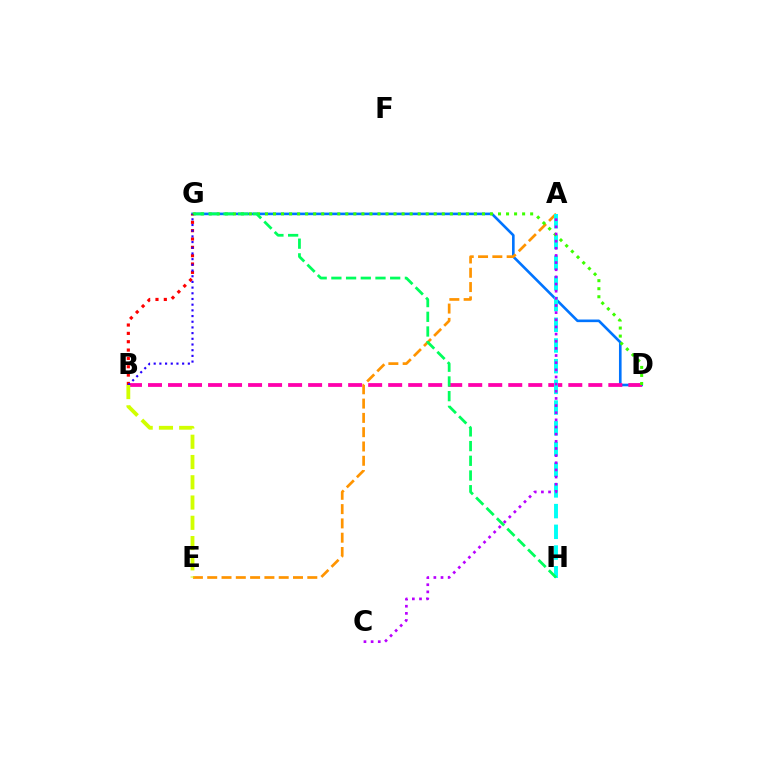{('D', 'G'): [{'color': '#0074ff', 'line_style': 'solid', 'thickness': 1.89}, {'color': '#3dff00', 'line_style': 'dotted', 'thickness': 2.18}], ('A', 'E'): [{'color': '#ff9400', 'line_style': 'dashed', 'thickness': 1.94}], ('B', 'G'): [{'color': '#ff0000', 'line_style': 'dotted', 'thickness': 2.27}, {'color': '#2500ff', 'line_style': 'dotted', 'thickness': 1.55}], ('B', 'D'): [{'color': '#ff00ac', 'line_style': 'dashed', 'thickness': 2.72}], ('A', 'H'): [{'color': '#00fff6', 'line_style': 'dashed', 'thickness': 2.81}], ('G', 'H'): [{'color': '#00ff5c', 'line_style': 'dashed', 'thickness': 2.0}], ('A', 'C'): [{'color': '#b900ff', 'line_style': 'dotted', 'thickness': 1.94}], ('B', 'E'): [{'color': '#d1ff00', 'line_style': 'dashed', 'thickness': 2.75}]}